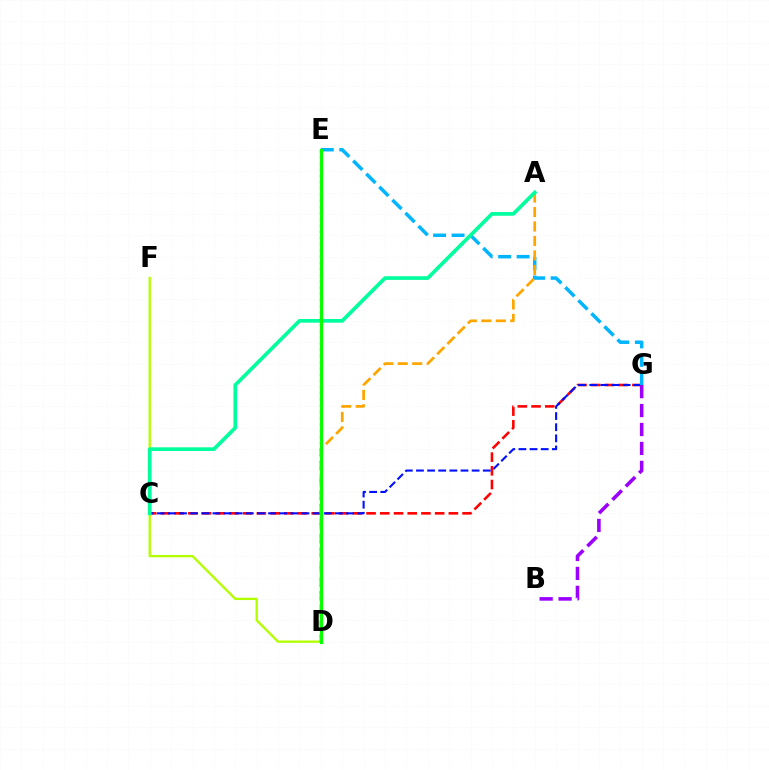{('D', 'F'): [{'color': '#b3ff00', 'line_style': 'solid', 'thickness': 1.69}], ('C', 'G'): [{'color': '#ff0000', 'line_style': 'dashed', 'thickness': 1.86}, {'color': '#0010ff', 'line_style': 'dashed', 'thickness': 1.51}], ('E', 'G'): [{'color': '#00b5ff', 'line_style': 'dashed', 'thickness': 2.51}], ('A', 'D'): [{'color': '#ffa500', 'line_style': 'dashed', 'thickness': 1.97}], ('A', 'C'): [{'color': '#00ff9d', 'line_style': 'solid', 'thickness': 2.66}], ('D', 'E'): [{'color': '#ff00bd', 'line_style': 'dotted', 'thickness': 1.69}, {'color': '#08ff00', 'line_style': 'solid', 'thickness': 2.25}], ('B', 'G'): [{'color': '#9b00ff', 'line_style': 'dashed', 'thickness': 2.57}]}